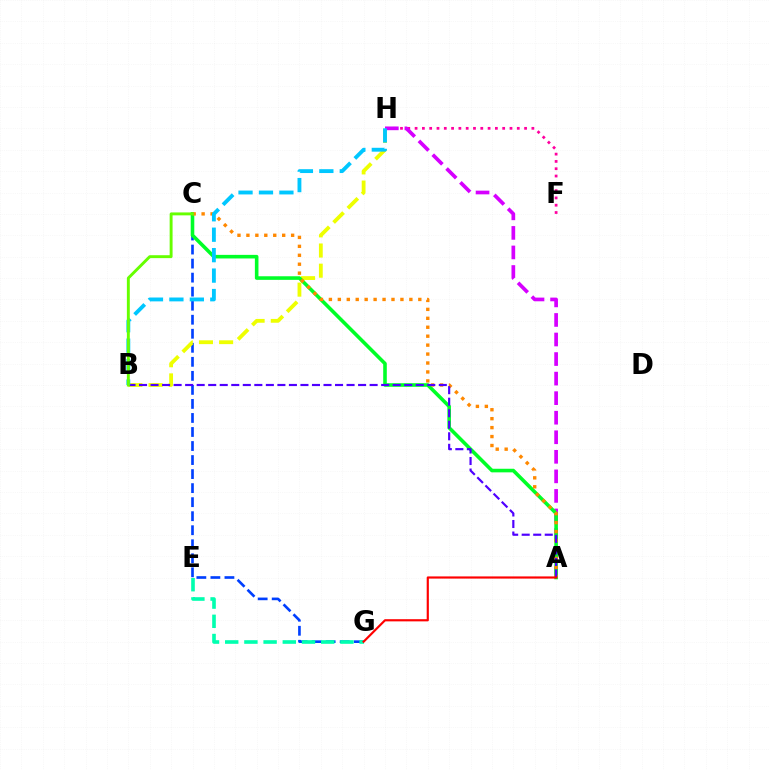{('C', 'G'): [{'color': '#003fff', 'line_style': 'dashed', 'thickness': 1.91}], ('F', 'H'): [{'color': '#ff00a0', 'line_style': 'dotted', 'thickness': 1.98}], ('E', 'G'): [{'color': '#00ffaf', 'line_style': 'dashed', 'thickness': 2.61}], ('B', 'H'): [{'color': '#eeff00', 'line_style': 'dashed', 'thickness': 2.74}, {'color': '#00c7ff', 'line_style': 'dashed', 'thickness': 2.78}], ('A', 'H'): [{'color': '#d600ff', 'line_style': 'dashed', 'thickness': 2.66}], ('A', 'C'): [{'color': '#00ff27', 'line_style': 'solid', 'thickness': 2.58}, {'color': '#ff8800', 'line_style': 'dotted', 'thickness': 2.43}], ('A', 'B'): [{'color': '#4f00ff', 'line_style': 'dashed', 'thickness': 1.57}], ('A', 'G'): [{'color': '#ff0000', 'line_style': 'solid', 'thickness': 1.56}], ('B', 'C'): [{'color': '#66ff00', 'line_style': 'solid', 'thickness': 2.1}]}